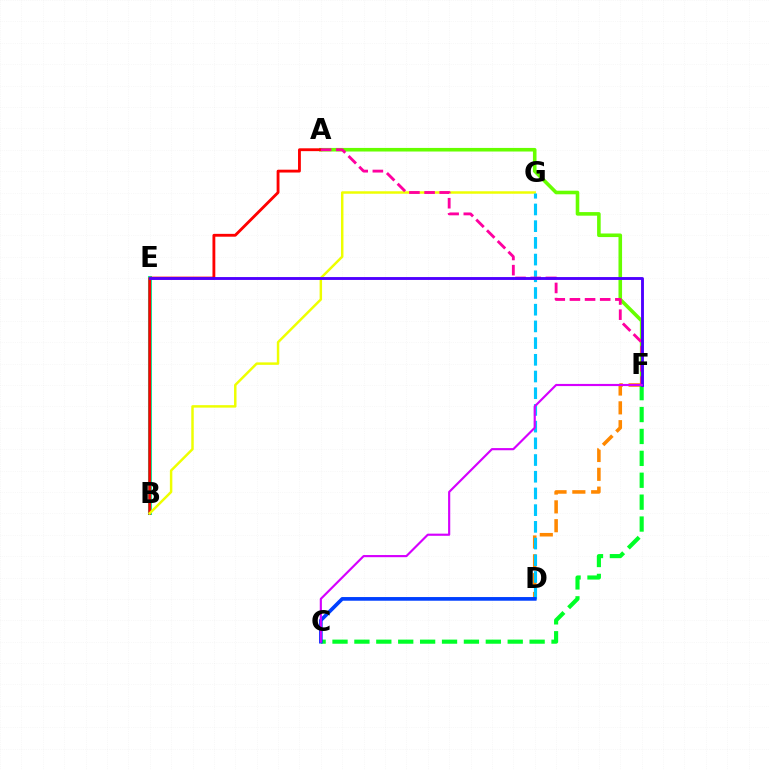{('A', 'F'): [{'color': '#66ff00', 'line_style': 'solid', 'thickness': 2.58}, {'color': '#ff00a0', 'line_style': 'dashed', 'thickness': 2.06}], ('B', 'E'): [{'color': '#00ffaf', 'line_style': 'solid', 'thickness': 2.92}], ('A', 'B'): [{'color': '#ff0000', 'line_style': 'solid', 'thickness': 2.05}], ('B', 'G'): [{'color': '#eeff00', 'line_style': 'solid', 'thickness': 1.78}], ('D', 'F'): [{'color': '#ff8800', 'line_style': 'dashed', 'thickness': 2.56}], ('D', 'G'): [{'color': '#00c7ff', 'line_style': 'dashed', 'thickness': 2.27}], ('C', 'F'): [{'color': '#00ff27', 'line_style': 'dashed', 'thickness': 2.98}, {'color': '#d600ff', 'line_style': 'solid', 'thickness': 1.55}], ('C', 'D'): [{'color': '#003fff', 'line_style': 'solid', 'thickness': 2.65}], ('E', 'F'): [{'color': '#4f00ff', 'line_style': 'solid', 'thickness': 2.07}]}